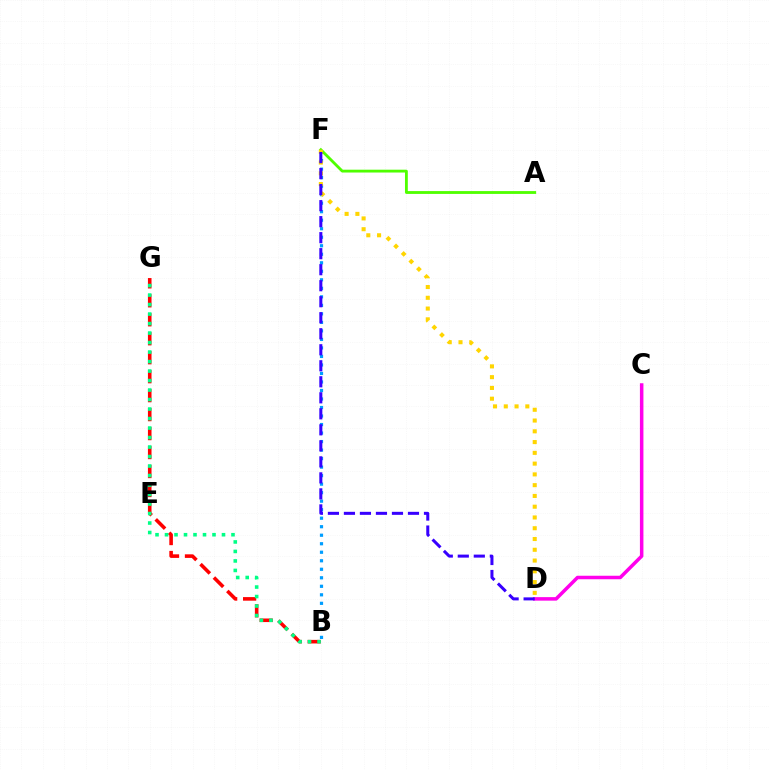{('C', 'D'): [{'color': '#ff00ed', 'line_style': 'solid', 'thickness': 2.53}], ('B', 'G'): [{'color': '#ff0000', 'line_style': 'dashed', 'thickness': 2.58}, {'color': '#00ff86', 'line_style': 'dotted', 'thickness': 2.58}], ('B', 'F'): [{'color': '#009eff', 'line_style': 'dotted', 'thickness': 2.31}], ('A', 'F'): [{'color': '#4fff00', 'line_style': 'solid', 'thickness': 2.03}], ('D', 'F'): [{'color': '#ffd500', 'line_style': 'dotted', 'thickness': 2.93}, {'color': '#3700ff', 'line_style': 'dashed', 'thickness': 2.18}]}